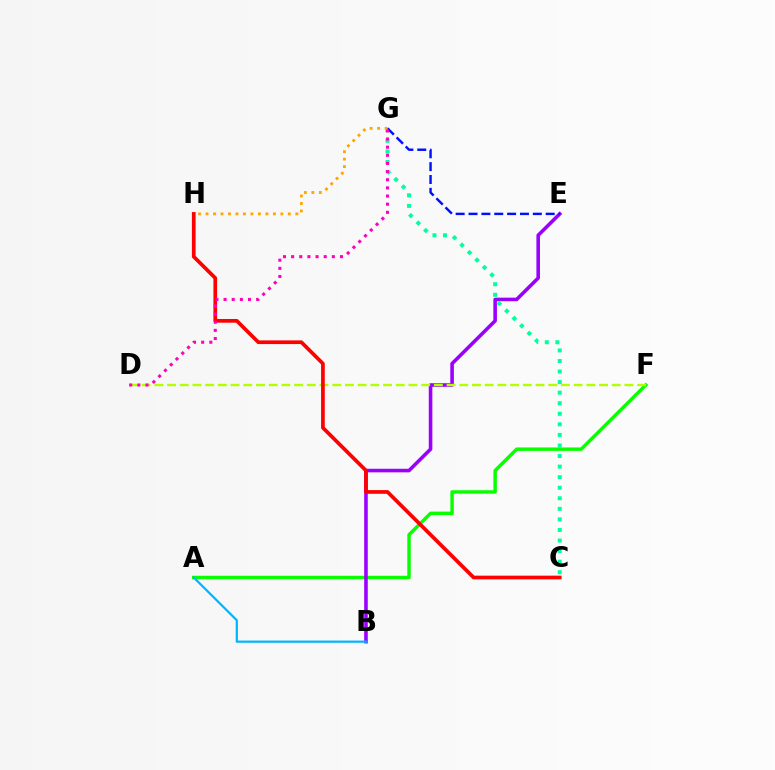{('A', 'F'): [{'color': '#08ff00', 'line_style': 'solid', 'thickness': 2.48}], ('B', 'E'): [{'color': '#9b00ff', 'line_style': 'solid', 'thickness': 2.58}], ('C', 'G'): [{'color': '#00ff9d', 'line_style': 'dotted', 'thickness': 2.87}], ('D', 'F'): [{'color': '#b3ff00', 'line_style': 'dashed', 'thickness': 1.73}], ('E', 'G'): [{'color': '#0010ff', 'line_style': 'dashed', 'thickness': 1.75}], ('C', 'H'): [{'color': '#ff0000', 'line_style': 'solid', 'thickness': 2.66}], ('D', 'G'): [{'color': '#ff00bd', 'line_style': 'dotted', 'thickness': 2.21}], ('G', 'H'): [{'color': '#ffa500', 'line_style': 'dotted', 'thickness': 2.03}], ('A', 'B'): [{'color': '#00b5ff', 'line_style': 'solid', 'thickness': 1.59}]}